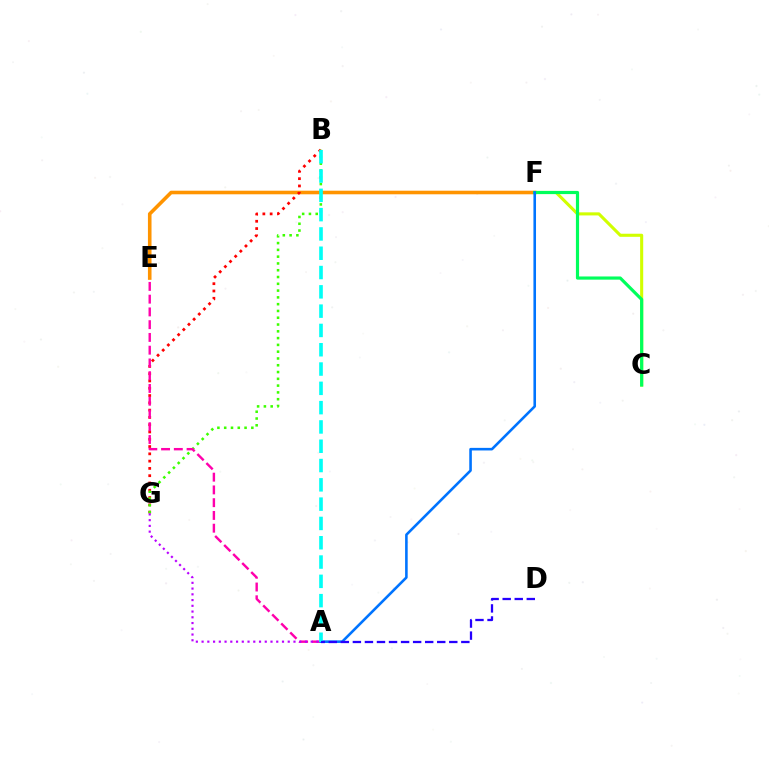{('E', 'F'): [{'color': '#ff9400', 'line_style': 'solid', 'thickness': 2.58}], ('B', 'G'): [{'color': '#ff0000', 'line_style': 'dotted', 'thickness': 1.98}, {'color': '#3dff00', 'line_style': 'dotted', 'thickness': 1.84}], ('C', 'F'): [{'color': '#d1ff00', 'line_style': 'solid', 'thickness': 2.22}, {'color': '#00ff5c', 'line_style': 'solid', 'thickness': 2.29}], ('A', 'E'): [{'color': '#ff00ac', 'line_style': 'dashed', 'thickness': 1.73}], ('A', 'F'): [{'color': '#0074ff', 'line_style': 'solid', 'thickness': 1.87}], ('A', 'B'): [{'color': '#00fff6', 'line_style': 'dashed', 'thickness': 2.62}], ('A', 'G'): [{'color': '#b900ff', 'line_style': 'dotted', 'thickness': 1.56}], ('A', 'D'): [{'color': '#2500ff', 'line_style': 'dashed', 'thickness': 1.64}]}